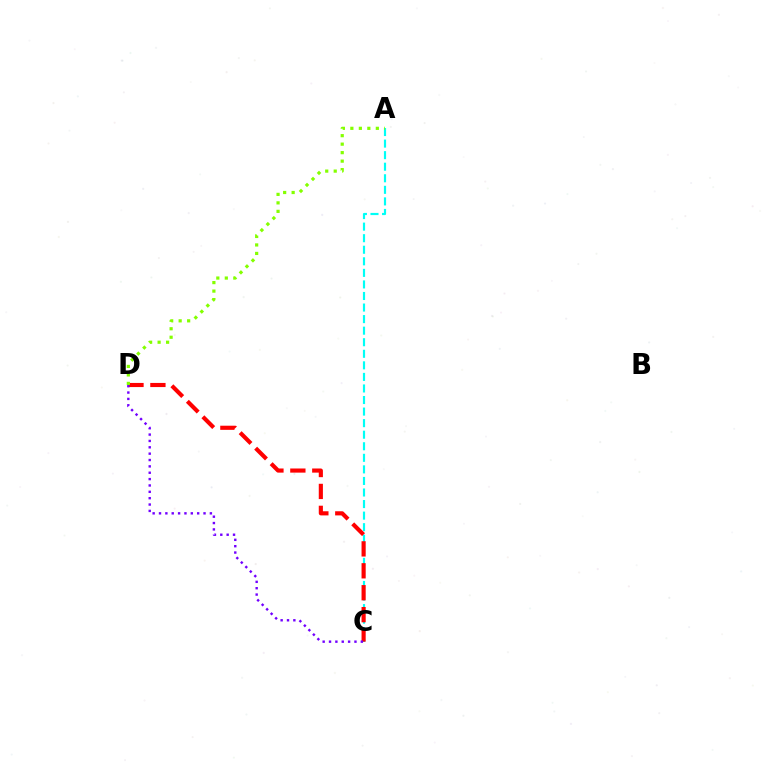{('A', 'C'): [{'color': '#00fff6', 'line_style': 'dashed', 'thickness': 1.57}], ('C', 'D'): [{'color': '#ff0000', 'line_style': 'dashed', 'thickness': 2.98}, {'color': '#7200ff', 'line_style': 'dotted', 'thickness': 1.73}], ('A', 'D'): [{'color': '#84ff00', 'line_style': 'dotted', 'thickness': 2.31}]}